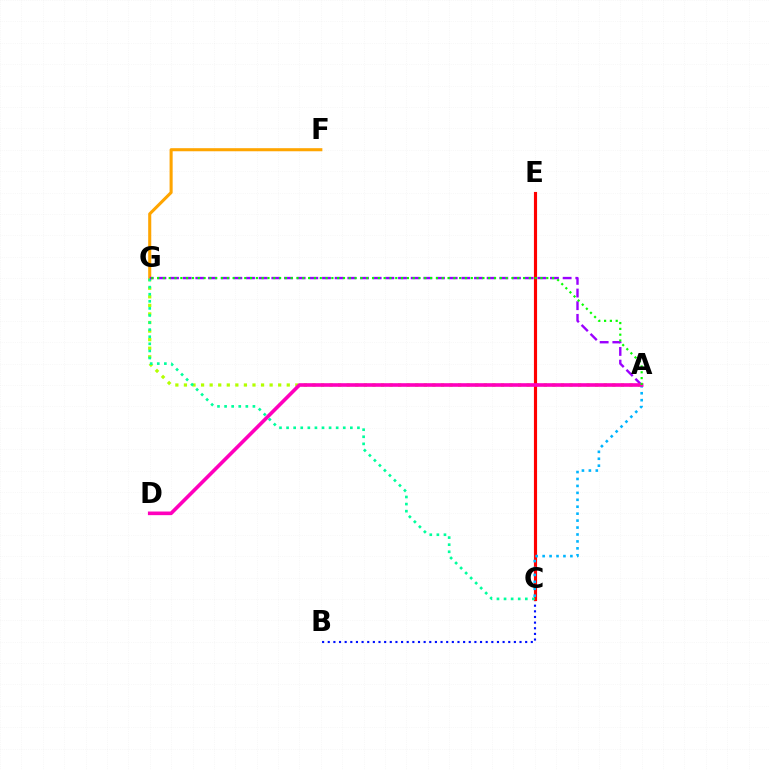{('F', 'G'): [{'color': '#ffa500', 'line_style': 'solid', 'thickness': 2.21}], ('B', 'C'): [{'color': '#0010ff', 'line_style': 'dotted', 'thickness': 1.53}], ('A', 'G'): [{'color': '#b3ff00', 'line_style': 'dotted', 'thickness': 2.33}, {'color': '#9b00ff', 'line_style': 'dashed', 'thickness': 1.72}, {'color': '#08ff00', 'line_style': 'dotted', 'thickness': 1.58}], ('C', 'E'): [{'color': '#ff0000', 'line_style': 'solid', 'thickness': 2.26}], ('A', 'C'): [{'color': '#00b5ff', 'line_style': 'dotted', 'thickness': 1.88}], ('C', 'G'): [{'color': '#00ff9d', 'line_style': 'dotted', 'thickness': 1.93}], ('A', 'D'): [{'color': '#ff00bd', 'line_style': 'solid', 'thickness': 2.61}]}